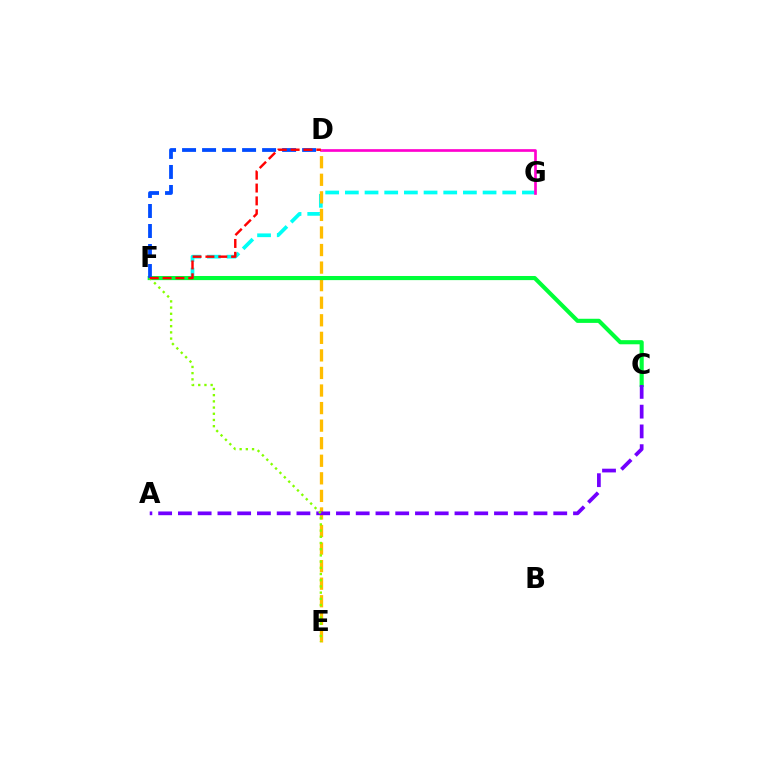{('F', 'G'): [{'color': '#00fff6', 'line_style': 'dashed', 'thickness': 2.67}], ('D', 'G'): [{'color': '#ff00cf', 'line_style': 'solid', 'thickness': 1.93}], ('D', 'E'): [{'color': '#ffbd00', 'line_style': 'dashed', 'thickness': 2.39}], ('C', 'F'): [{'color': '#00ff39', 'line_style': 'solid', 'thickness': 2.97}], ('A', 'C'): [{'color': '#7200ff', 'line_style': 'dashed', 'thickness': 2.68}], ('E', 'F'): [{'color': '#84ff00', 'line_style': 'dotted', 'thickness': 1.69}], ('D', 'F'): [{'color': '#004bff', 'line_style': 'dashed', 'thickness': 2.72}, {'color': '#ff0000', 'line_style': 'dashed', 'thickness': 1.75}]}